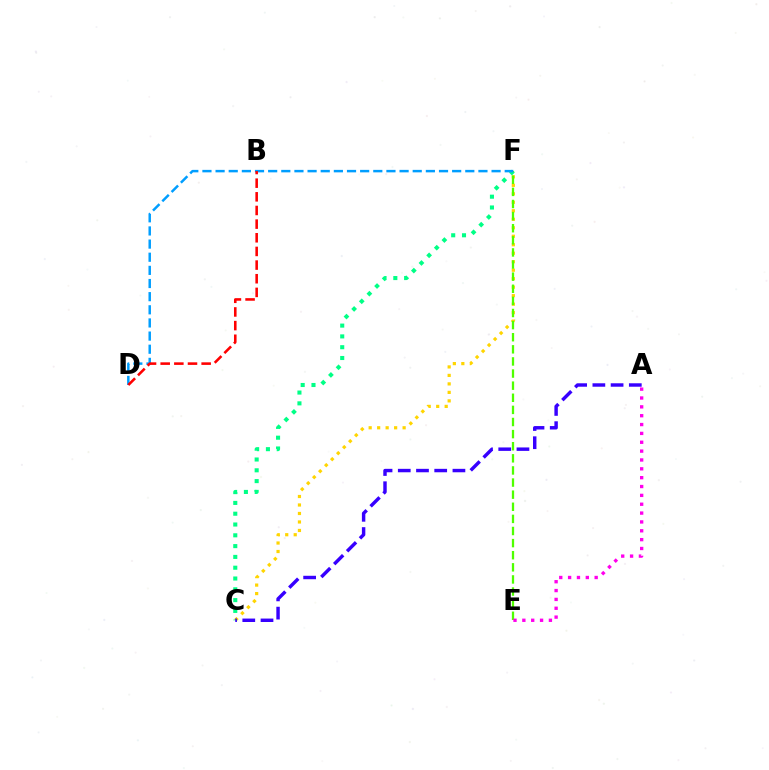{('C', 'F'): [{'color': '#ffd500', 'line_style': 'dotted', 'thickness': 2.31}, {'color': '#00ff86', 'line_style': 'dotted', 'thickness': 2.93}], ('E', 'F'): [{'color': '#4fff00', 'line_style': 'dashed', 'thickness': 1.65}], ('A', 'E'): [{'color': '#ff00ed', 'line_style': 'dotted', 'thickness': 2.41}], ('A', 'C'): [{'color': '#3700ff', 'line_style': 'dashed', 'thickness': 2.48}], ('D', 'F'): [{'color': '#009eff', 'line_style': 'dashed', 'thickness': 1.79}], ('B', 'D'): [{'color': '#ff0000', 'line_style': 'dashed', 'thickness': 1.85}]}